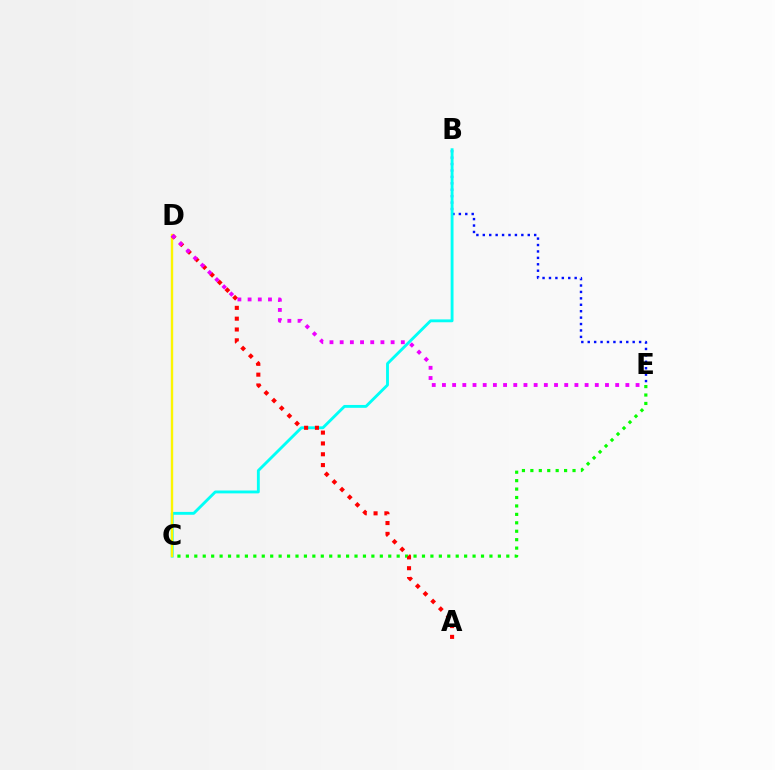{('B', 'E'): [{'color': '#0010ff', 'line_style': 'dotted', 'thickness': 1.74}], ('C', 'E'): [{'color': '#08ff00', 'line_style': 'dotted', 'thickness': 2.29}], ('B', 'C'): [{'color': '#00fff6', 'line_style': 'solid', 'thickness': 2.06}], ('C', 'D'): [{'color': '#fcf500', 'line_style': 'solid', 'thickness': 1.72}], ('A', 'D'): [{'color': '#ff0000', 'line_style': 'dotted', 'thickness': 2.94}], ('D', 'E'): [{'color': '#ee00ff', 'line_style': 'dotted', 'thickness': 2.77}]}